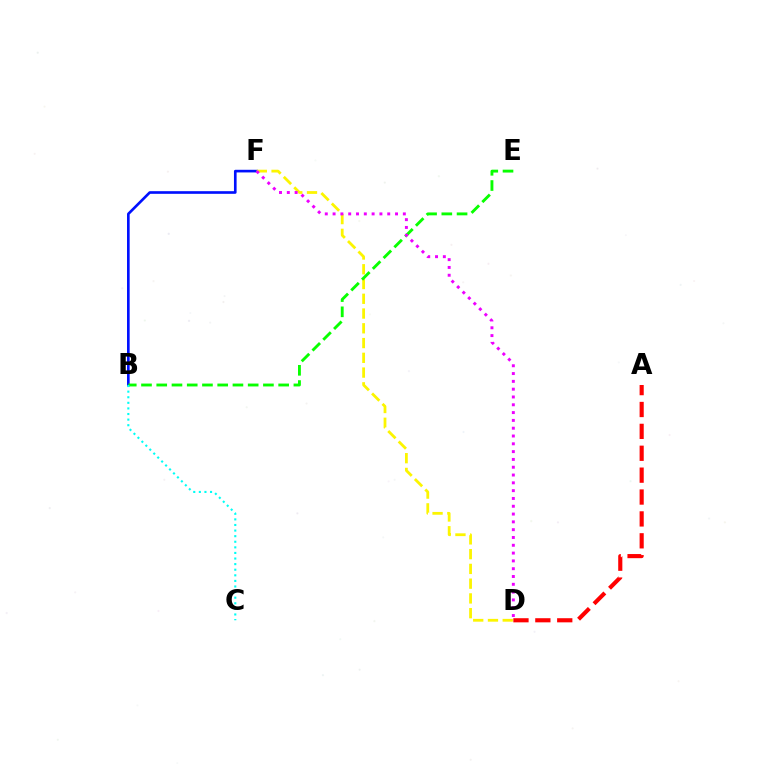{('B', 'F'): [{'color': '#0010ff', 'line_style': 'solid', 'thickness': 1.9}], ('D', 'F'): [{'color': '#fcf500', 'line_style': 'dashed', 'thickness': 2.01}, {'color': '#ee00ff', 'line_style': 'dotted', 'thickness': 2.12}], ('B', 'E'): [{'color': '#08ff00', 'line_style': 'dashed', 'thickness': 2.07}], ('B', 'C'): [{'color': '#00fff6', 'line_style': 'dotted', 'thickness': 1.52}], ('A', 'D'): [{'color': '#ff0000', 'line_style': 'dashed', 'thickness': 2.97}]}